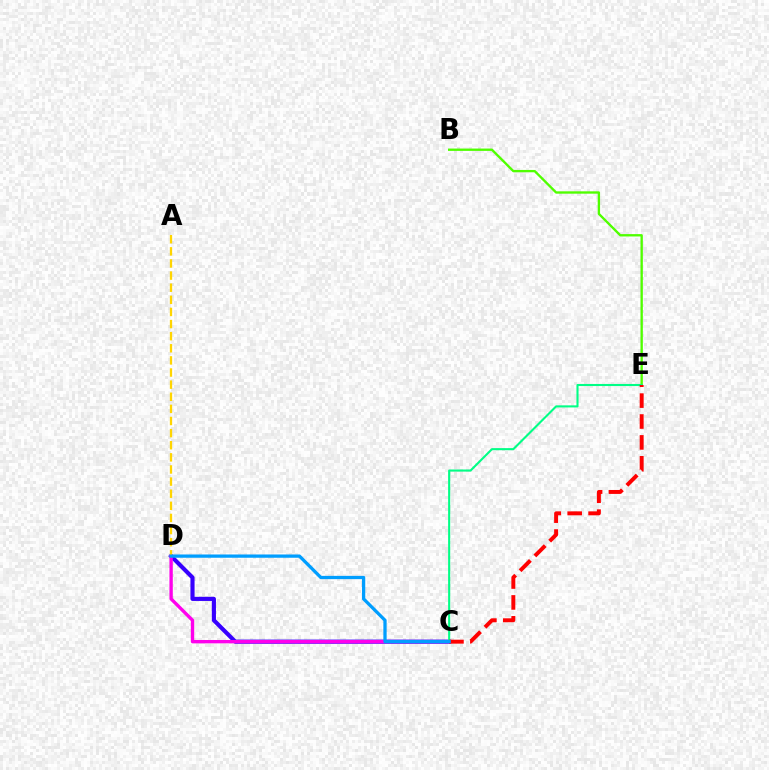{('C', 'D'): [{'color': '#3700ff', 'line_style': 'solid', 'thickness': 2.97}, {'color': '#ff00ed', 'line_style': 'solid', 'thickness': 2.42}, {'color': '#009eff', 'line_style': 'solid', 'thickness': 2.36}], ('B', 'E'): [{'color': '#4fff00', 'line_style': 'solid', 'thickness': 1.69}], ('C', 'E'): [{'color': '#00ff86', 'line_style': 'solid', 'thickness': 1.5}, {'color': '#ff0000', 'line_style': 'dashed', 'thickness': 2.84}], ('A', 'D'): [{'color': '#ffd500', 'line_style': 'dashed', 'thickness': 1.65}]}